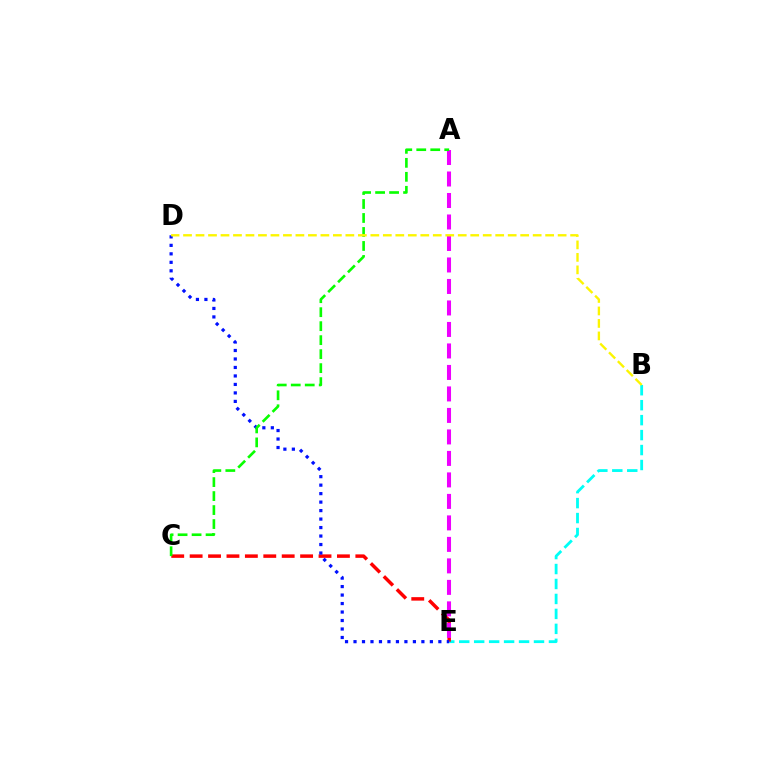{('B', 'E'): [{'color': '#00fff6', 'line_style': 'dashed', 'thickness': 2.03}], ('C', 'E'): [{'color': '#ff0000', 'line_style': 'dashed', 'thickness': 2.5}], ('D', 'E'): [{'color': '#0010ff', 'line_style': 'dotted', 'thickness': 2.31}], ('A', 'E'): [{'color': '#ee00ff', 'line_style': 'dashed', 'thickness': 2.92}], ('A', 'C'): [{'color': '#08ff00', 'line_style': 'dashed', 'thickness': 1.9}], ('B', 'D'): [{'color': '#fcf500', 'line_style': 'dashed', 'thickness': 1.7}]}